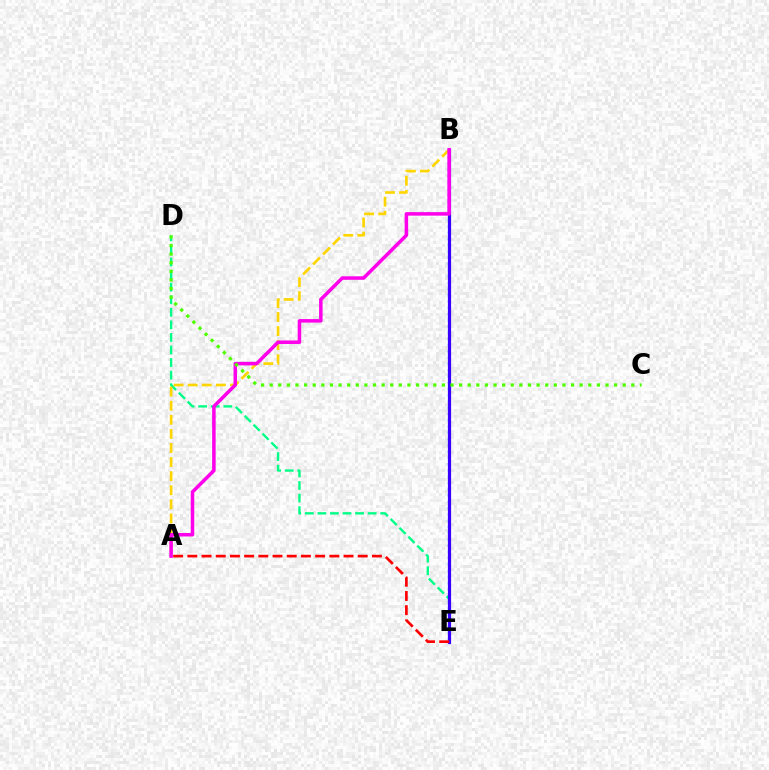{('D', 'E'): [{'color': '#00ff86', 'line_style': 'dashed', 'thickness': 1.71}], ('B', 'E'): [{'color': '#009eff', 'line_style': 'dotted', 'thickness': 1.7}, {'color': '#3700ff', 'line_style': 'solid', 'thickness': 2.3}], ('A', 'B'): [{'color': '#ffd500', 'line_style': 'dashed', 'thickness': 1.91}, {'color': '#ff00ed', 'line_style': 'solid', 'thickness': 2.54}], ('A', 'E'): [{'color': '#ff0000', 'line_style': 'dashed', 'thickness': 1.93}], ('C', 'D'): [{'color': '#4fff00', 'line_style': 'dotted', 'thickness': 2.34}]}